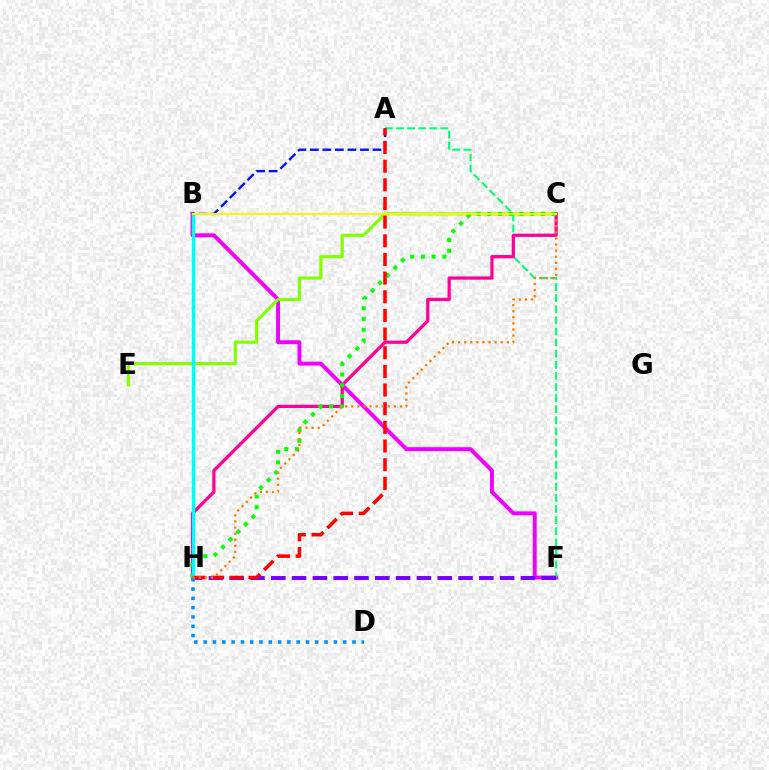{('B', 'F'): [{'color': '#ee00ff', 'line_style': 'solid', 'thickness': 2.84}], ('C', 'E'): [{'color': '#84ff00', 'line_style': 'solid', 'thickness': 2.27}], ('A', 'F'): [{'color': '#00ff74', 'line_style': 'dashed', 'thickness': 1.51}], ('C', 'H'): [{'color': '#ff0094', 'line_style': 'solid', 'thickness': 2.33}, {'color': '#08ff00', 'line_style': 'dotted', 'thickness': 2.92}, {'color': '#ff7c00', 'line_style': 'dotted', 'thickness': 1.65}], ('F', 'H'): [{'color': '#7200ff', 'line_style': 'dashed', 'thickness': 2.83}], ('B', 'H'): [{'color': '#00fff6', 'line_style': 'solid', 'thickness': 2.45}], ('A', 'B'): [{'color': '#0010ff', 'line_style': 'dashed', 'thickness': 1.7}], ('A', 'H'): [{'color': '#ff0000', 'line_style': 'dashed', 'thickness': 2.53}], ('D', 'H'): [{'color': '#008cff', 'line_style': 'dotted', 'thickness': 2.53}], ('B', 'C'): [{'color': '#fcf500', 'line_style': 'solid', 'thickness': 1.5}]}